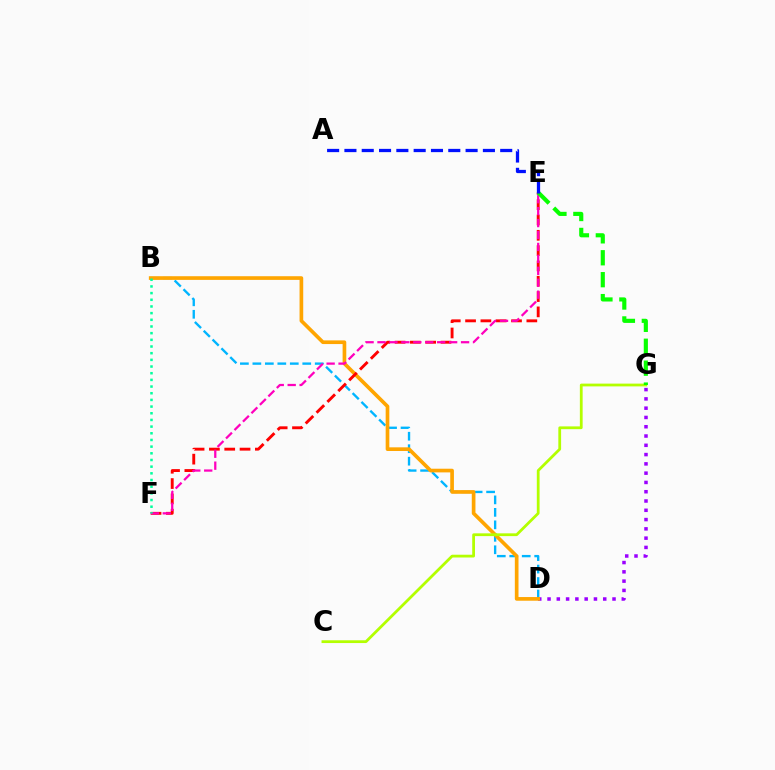{('B', 'D'): [{'color': '#00b5ff', 'line_style': 'dashed', 'thickness': 1.69}, {'color': '#ffa500', 'line_style': 'solid', 'thickness': 2.64}], ('D', 'G'): [{'color': '#9b00ff', 'line_style': 'dotted', 'thickness': 2.52}], ('E', 'F'): [{'color': '#ff0000', 'line_style': 'dashed', 'thickness': 2.08}, {'color': '#ff00bd', 'line_style': 'dashed', 'thickness': 1.62}], ('C', 'G'): [{'color': '#b3ff00', 'line_style': 'solid', 'thickness': 2.0}], ('B', 'F'): [{'color': '#00ff9d', 'line_style': 'dotted', 'thickness': 1.81}], ('E', 'G'): [{'color': '#08ff00', 'line_style': 'dashed', 'thickness': 2.98}], ('A', 'E'): [{'color': '#0010ff', 'line_style': 'dashed', 'thickness': 2.35}]}